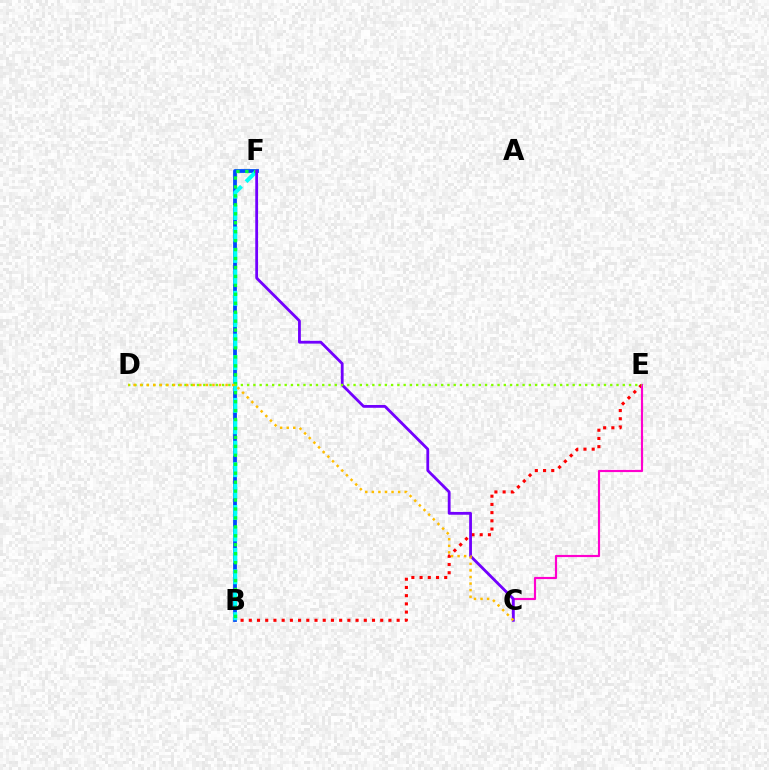{('B', 'F'): [{'color': '#004bff', 'line_style': 'solid', 'thickness': 2.74}, {'color': '#00fff6', 'line_style': 'dashed', 'thickness': 2.91}, {'color': '#00ff39', 'line_style': 'dotted', 'thickness': 2.43}], ('B', 'E'): [{'color': '#ff0000', 'line_style': 'dotted', 'thickness': 2.23}], ('C', 'E'): [{'color': '#ff00cf', 'line_style': 'solid', 'thickness': 1.56}], ('C', 'F'): [{'color': '#7200ff', 'line_style': 'solid', 'thickness': 2.02}], ('D', 'E'): [{'color': '#84ff00', 'line_style': 'dotted', 'thickness': 1.7}], ('C', 'D'): [{'color': '#ffbd00', 'line_style': 'dotted', 'thickness': 1.79}]}